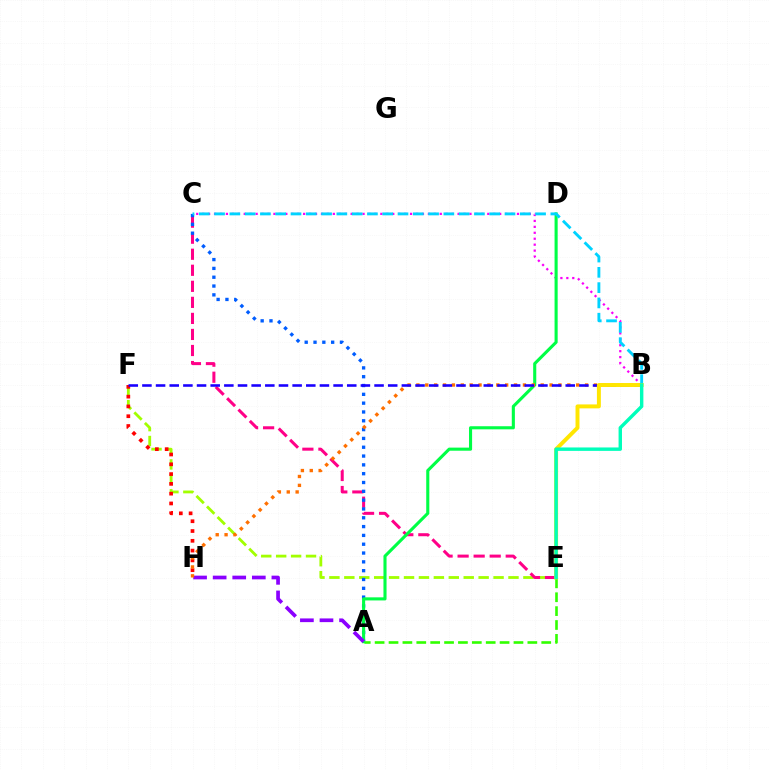{('E', 'F'): [{'color': '#a2ff00', 'line_style': 'dashed', 'thickness': 2.03}], ('C', 'E'): [{'color': '#ff0088', 'line_style': 'dashed', 'thickness': 2.18}], ('F', 'H'): [{'color': '#ff0000', 'line_style': 'dotted', 'thickness': 2.66}], ('B', 'C'): [{'color': '#fa00f9', 'line_style': 'dotted', 'thickness': 1.61}, {'color': '#00d3ff', 'line_style': 'dashed', 'thickness': 2.08}], ('A', 'C'): [{'color': '#005dff', 'line_style': 'dotted', 'thickness': 2.4}], ('A', 'E'): [{'color': '#31ff00', 'line_style': 'dashed', 'thickness': 1.89}], ('A', 'D'): [{'color': '#00ff45', 'line_style': 'solid', 'thickness': 2.23}], ('A', 'H'): [{'color': '#8a00ff', 'line_style': 'dashed', 'thickness': 2.66}], ('B', 'H'): [{'color': '#ff7000', 'line_style': 'dotted', 'thickness': 2.41}], ('B', 'F'): [{'color': '#1900ff', 'line_style': 'dashed', 'thickness': 1.86}], ('B', 'E'): [{'color': '#ffe600', 'line_style': 'solid', 'thickness': 2.84}, {'color': '#00ffbb', 'line_style': 'solid', 'thickness': 2.46}]}